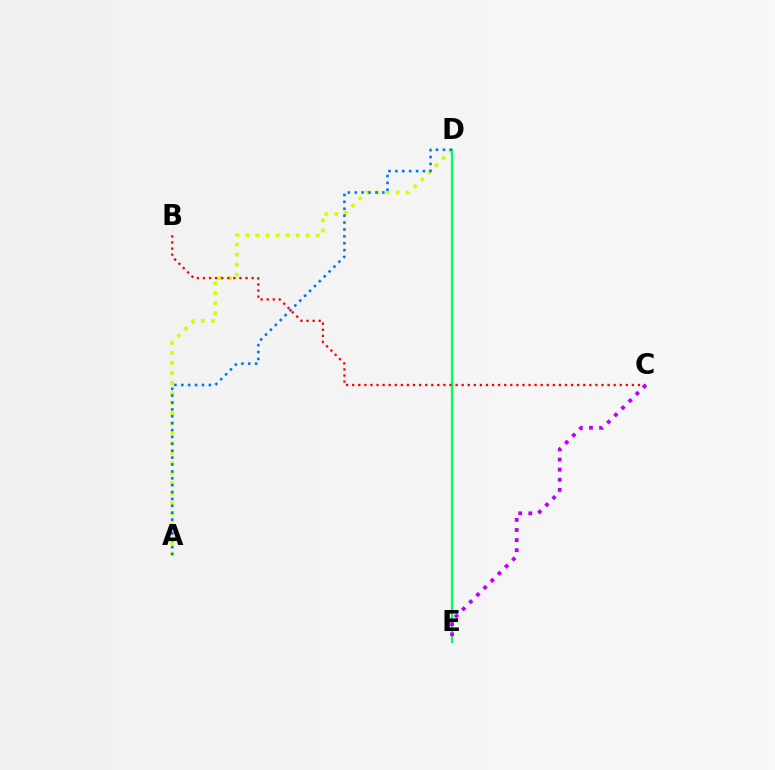{('A', 'D'): [{'color': '#d1ff00', 'line_style': 'dotted', 'thickness': 2.72}, {'color': '#0074ff', 'line_style': 'dotted', 'thickness': 1.87}], ('D', 'E'): [{'color': '#00ff5c', 'line_style': 'solid', 'thickness': 1.62}], ('B', 'C'): [{'color': '#ff0000', 'line_style': 'dotted', 'thickness': 1.65}], ('C', 'E'): [{'color': '#b900ff', 'line_style': 'dotted', 'thickness': 2.74}]}